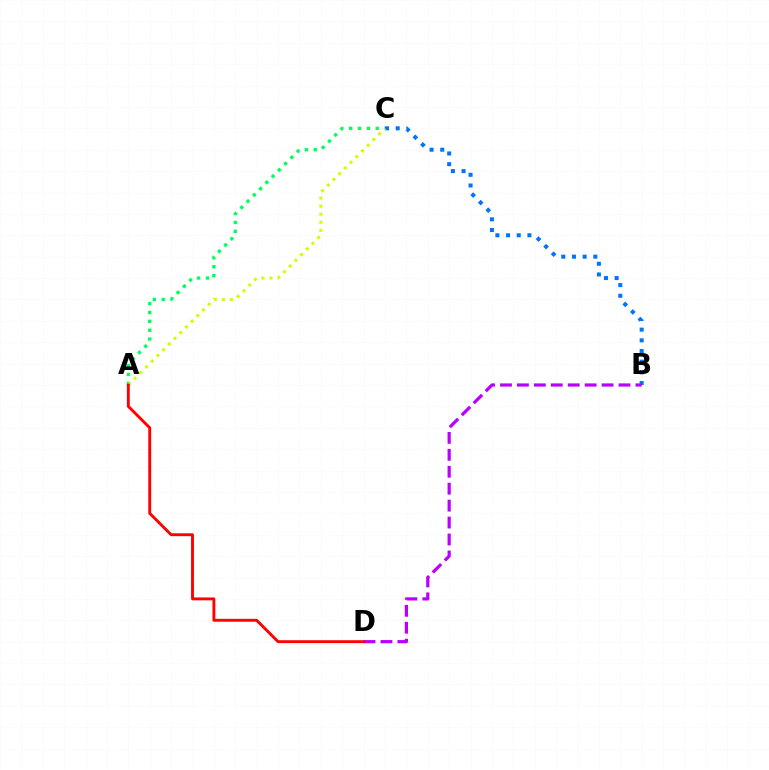{('A', 'C'): [{'color': '#00ff5c', 'line_style': 'dotted', 'thickness': 2.41}, {'color': '#d1ff00', 'line_style': 'dotted', 'thickness': 2.19}], ('B', 'C'): [{'color': '#0074ff', 'line_style': 'dotted', 'thickness': 2.9}], ('B', 'D'): [{'color': '#b900ff', 'line_style': 'dashed', 'thickness': 2.3}], ('A', 'D'): [{'color': '#ff0000', 'line_style': 'solid', 'thickness': 2.07}]}